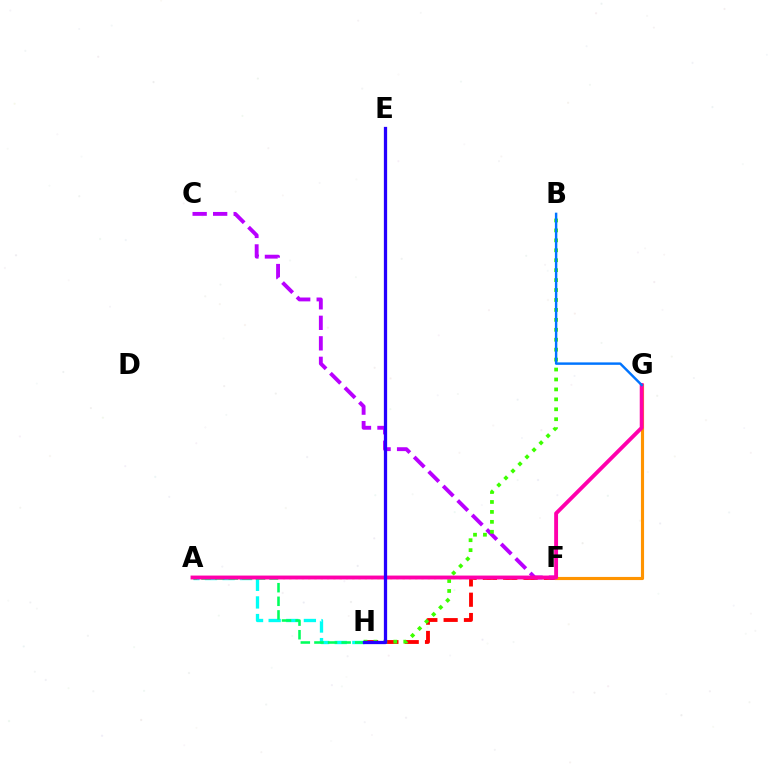{('A', 'H'): [{'color': '#00fff6', 'line_style': 'dashed', 'thickness': 2.39}, {'color': '#00ff5c', 'line_style': 'dashed', 'thickness': 1.85}], ('F', 'H'): [{'color': '#ff0000', 'line_style': 'dashed', 'thickness': 2.76}], ('C', 'F'): [{'color': '#b900ff', 'line_style': 'dashed', 'thickness': 2.79}], ('A', 'F'): [{'color': '#d1ff00', 'line_style': 'dotted', 'thickness': 1.71}], ('B', 'H'): [{'color': '#3dff00', 'line_style': 'dotted', 'thickness': 2.7}], ('F', 'G'): [{'color': '#ff9400', 'line_style': 'solid', 'thickness': 2.26}], ('A', 'G'): [{'color': '#ff00ac', 'line_style': 'solid', 'thickness': 2.79}], ('B', 'G'): [{'color': '#0074ff', 'line_style': 'solid', 'thickness': 1.76}], ('E', 'H'): [{'color': '#2500ff', 'line_style': 'solid', 'thickness': 2.35}]}